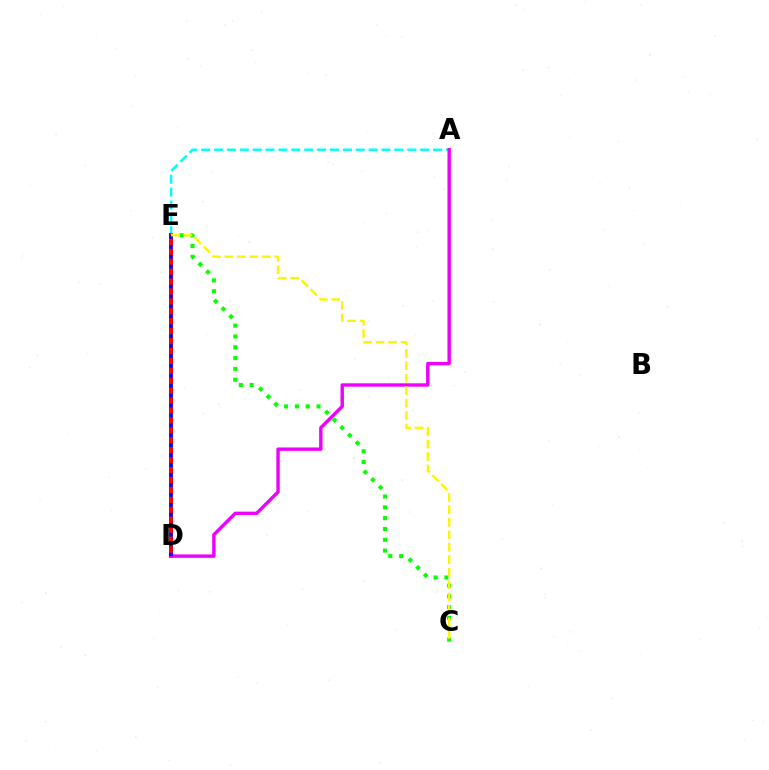{('A', 'E'): [{'color': '#00fff6', 'line_style': 'dashed', 'thickness': 1.75}], ('D', 'E'): [{'color': '#ff0000', 'line_style': 'solid', 'thickness': 2.89}, {'color': '#0010ff', 'line_style': 'dotted', 'thickness': 2.7}], ('A', 'D'): [{'color': '#ee00ff', 'line_style': 'solid', 'thickness': 2.45}], ('C', 'E'): [{'color': '#08ff00', 'line_style': 'dotted', 'thickness': 2.94}, {'color': '#fcf500', 'line_style': 'dashed', 'thickness': 1.69}]}